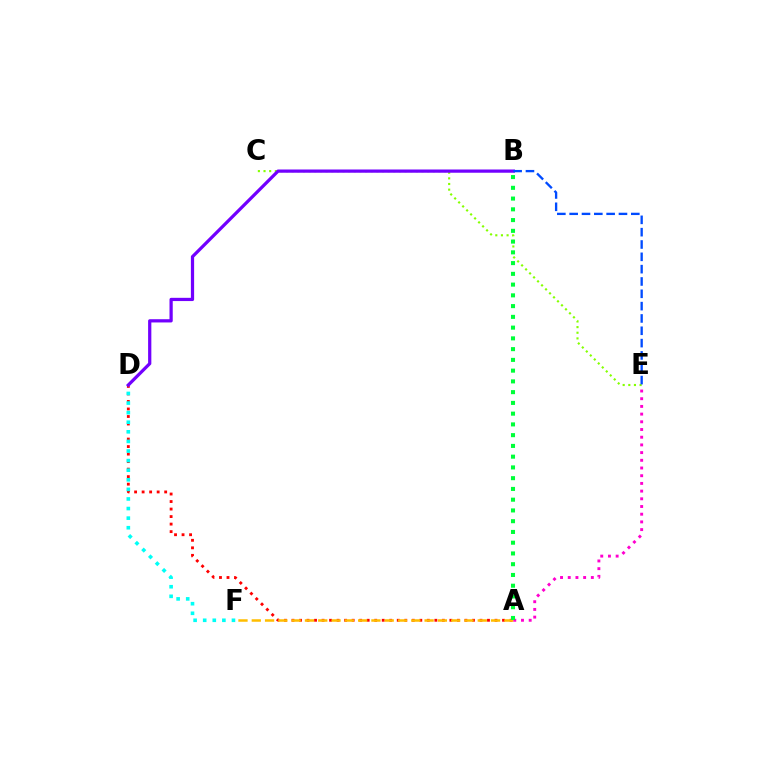{('A', 'D'): [{'color': '#ff0000', 'line_style': 'dotted', 'thickness': 2.04}], ('C', 'E'): [{'color': '#84ff00', 'line_style': 'dotted', 'thickness': 1.53}], ('D', 'F'): [{'color': '#00fff6', 'line_style': 'dotted', 'thickness': 2.61}], ('B', 'D'): [{'color': '#7200ff', 'line_style': 'solid', 'thickness': 2.33}], ('A', 'F'): [{'color': '#ffbd00', 'line_style': 'dashed', 'thickness': 1.81}], ('A', 'E'): [{'color': '#ff00cf', 'line_style': 'dotted', 'thickness': 2.09}], ('A', 'B'): [{'color': '#00ff39', 'line_style': 'dotted', 'thickness': 2.92}], ('B', 'E'): [{'color': '#004bff', 'line_style': 'dashed', 'thickness': 1.67}]}